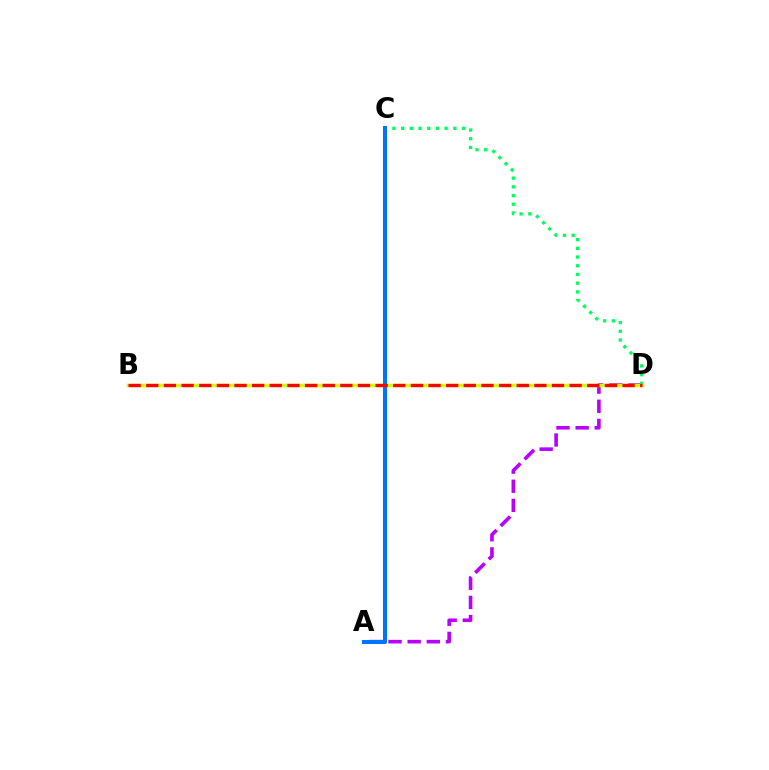{('A', 'D'): [{'color': '#b900ff', 'line_style': 'dashed', 'thickness': 2.6}], ('C', 'D'): [{'color': '#00ff5c', 'line_style': 'dotted', 'thickness': 2.37}], ('B', 'D'): [{'color': '#d1ff00', 'line_style': 'solid', 'thickness': 2.51}, {'color': '#ff0000', 'line_style': 'dashed', 'thickness': 2.4}], ('A', 'C'): [{'color': '#0074ff', 'line_style': 'solid', 'thickness': 2.91}]}